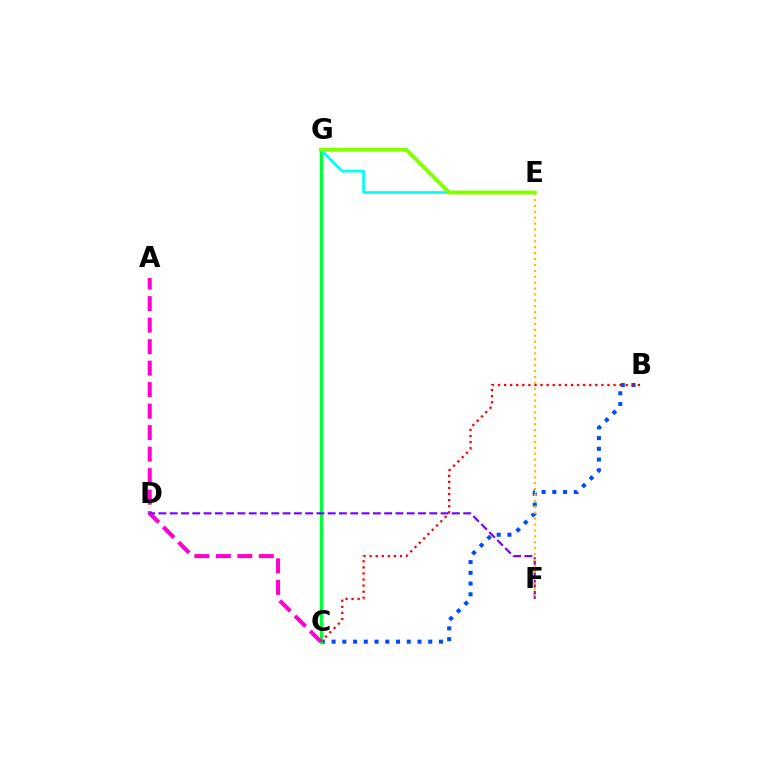{('B', 'C'): [{'color': '#004bff', 'line_style': 'dotted', 'thickness': 2.92}, {'color': '#ff0000', 'line_style': 'dotted', 'thickness': 1.65}], ('C', 'G'): [{'color': '#00ff39', 'line_style': 'solid', 'thickness': 2.47}], ('E', 'G'): [{'color': '#00fff6', 'line_style': 'solid', 'thickness': 1.95}, {'color': '#84ff00', 'line_style': 'solid', 'thickness': 2.84}], ('A', 'C'): [{'color': '#ff00cf', 'line_style': 'dashed', 'thickness': 2.92}], ('D', 'F'): [{'color': '#7200ff', 'line_style': 'dashed', 'thickness': 1.53}], ('E', 'F'): [{'color': '#ffbd00', 'line_style': 'dotted', 'thickness': 1.6}]}